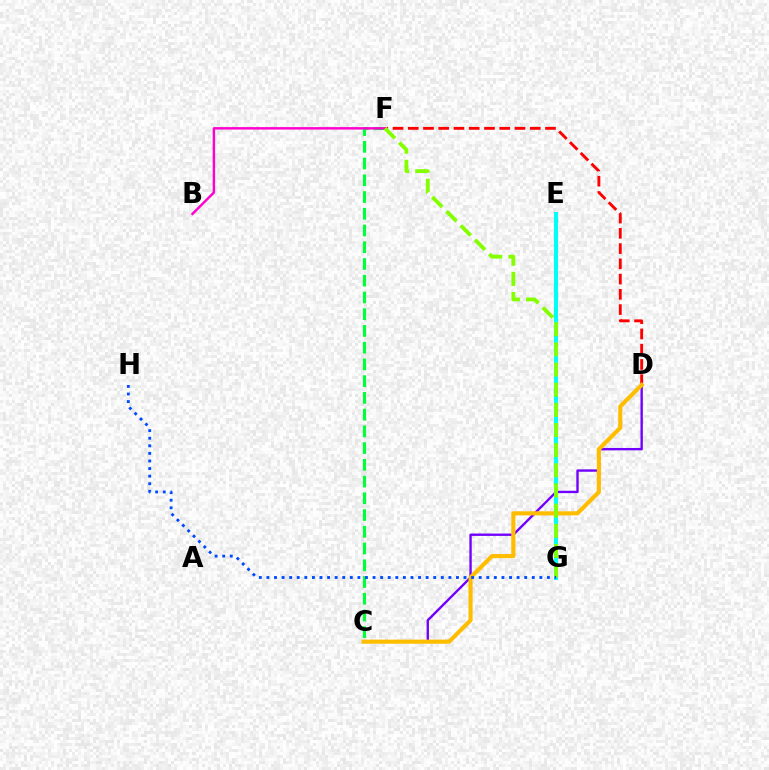{('C', 'D'): [{'color': '#7200ff', 'line_style': 'solid', 'thickness': 1.71}, {'color': '#ffbd00', 'line_style': 'solid', 'thickness': 2.96}], ('D', 'F'): [{'color': '#ff0000', 'line_style': 'dashed', 'thickness': 2.07}], ('C', 'F'): [{'color': '#00ff39', 'line_style': 'dashed', 'thickness': 2.27}], ('B', 'F'): [{'color': '#ff00cf', 'line_style': 'solid', 'thickness': 1.75}], ('E', 'G'): [{'color': '#00fff6', 'line_style': 'solid', 'thickness': 2.92}], ('F', 'G'): [{'color': '#84ff00', 'line_style': 'dashed', 'thickness': 2.74}], ('G', 'H'): [{'color': '#004bff', 'line_style': 'dotted', 'thickness': 2.06}]}